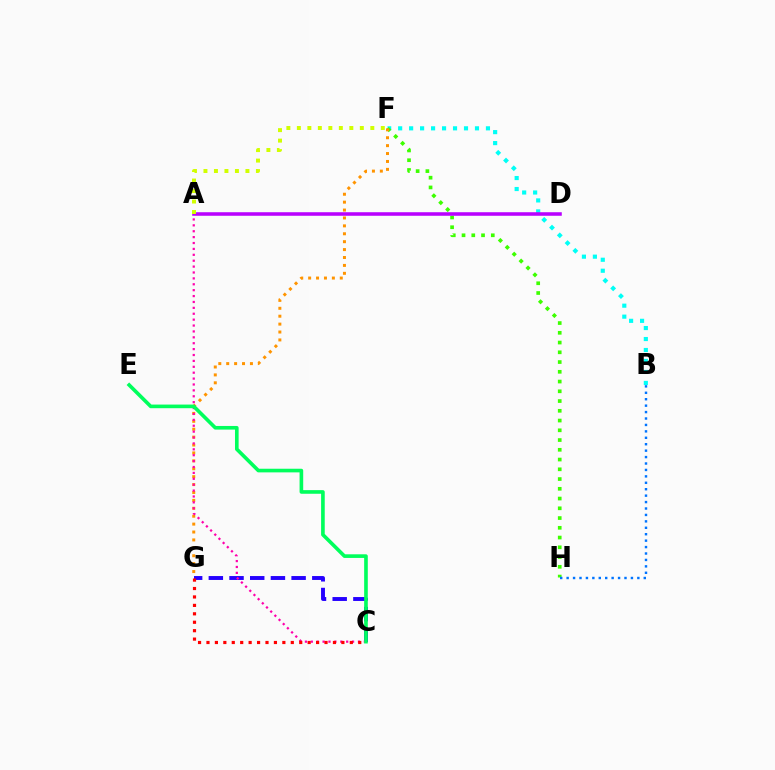{('B', 'F'): [{'color': '#00fff6', 'line_style': 'dotted', 'thickness': 2.98}], ('F', 'H'): [{'color': '#3dff00', 'line_style': 'dotted', 'thickness': 2.65}], ('C', 'G'): [{'color': '#2500ff', 'line_style': 'dashed', 'thickness': 2.81}, {'color': '#ff0000', 'line_style': 'dotted', 'thickness': 2.29}], ('F', 'G'): [{'color': '#ff9400', 'line_style': 'dotted', 'thickness': 2.15}], ('A', 'C'): [{'color': '#ff00ac', 'line_style': 'dotted', 'thickness': 1.6}], ('C', 'E'): [{'color': '#00ff5c', 'line_style': 'solid', 'thickness': 2.62}], ('A', 'D'): [{'color': '#b900ff', 'line_style': 'solid', 'thickness': 2.55}], ('A', 'F'): [{'color': '#d1ff00', 'line_style': 'dotted', 'thickness': 2.85}], ('B', 'H'): [{'color': '#0074ff', 'line_style': 'dotted', 'thickness': 1.75}]}